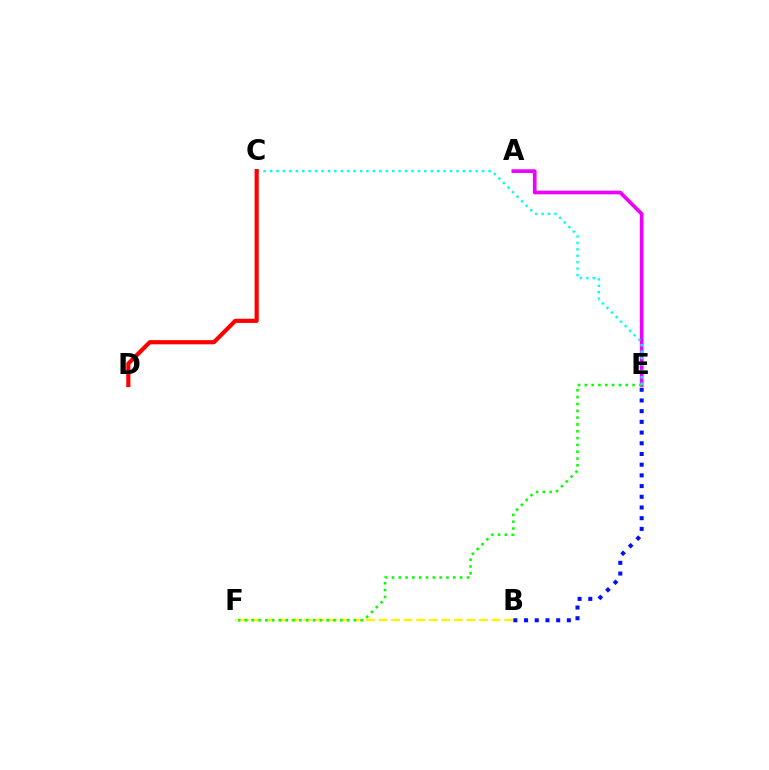{('B', 'F'): [{'color': '#fcf500', 'line_style': 'dashed', 'thickness': 1.71}], ('A', 'E'): [{'color': '#ee00ff', 'line_style': 'solid', 'thickness': 2.65}], ('E', 'F'): [{'color': '#08ff00', 'line_style': 'dotted', 'thickness': 1.85}], ('C', 'E'): [{'color': '#00fff6', 'line_style': 'dotted', 'thickness': 1.75}], ('B', 'E'): [{'color': '#0010ff', 'line_style': 'dotted', 'thickness': 2.91}], ('C', 'D'): [{'color': '#ff0000', 'line_style': 'solid', 'thickness': 2.99}]}